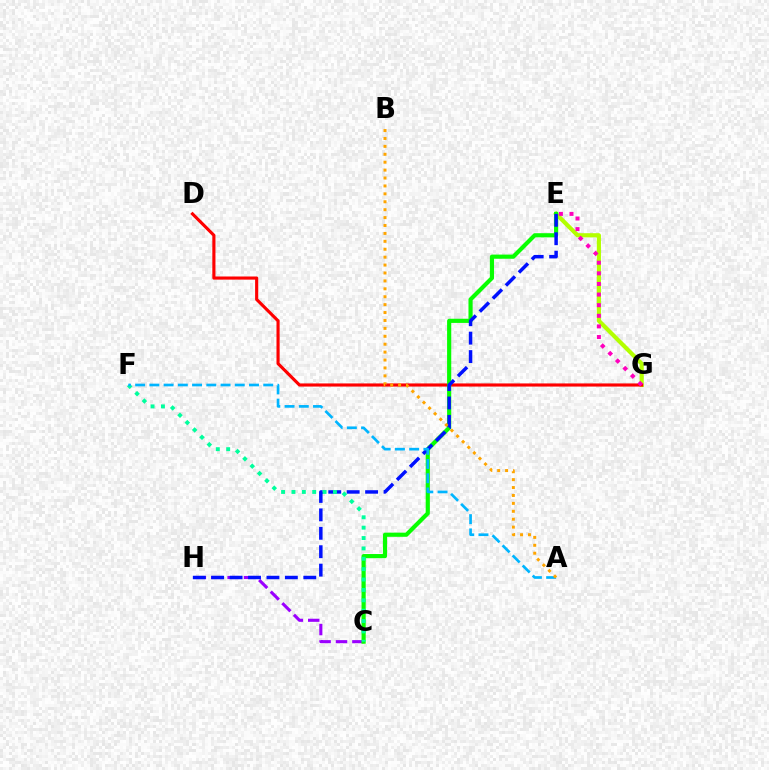{('E', 'G'): [{'color': '#b3ff00', 'line_style': 'solid', 'thickness': 3.0}, {'color': '#ff00bd', 'line_style': 'dotted', 'thickness': 2.88}], ('C', 'H'): [{'color': '#9b00ff', 'line_style': 'dashed', 'thickness': 2.23}], ('D', 'G'): [{'color': '#ff0000', 'line_style': 'solid', 'thickness': 2.25}], ('C', 'E'): [{'color': '#08ff00', 'line_style': 'solid', 'thickness': 2.99}], ('E', 'H'): [{'color': '#0010ff', 'line_style': 'dashed', 'thickness': 2.5}], ('C', 'F'): [{'color': '#00ff9d', 'line_style': 'dotted', 'thickness': 2.82}], ('A', 'F'): [{'color': '#00b5ff', 'line_style': 'dashed', 'thickness': 1.93}], ('A', 'B'): [{'color': '#ffa500', 'line_style': 'dotted', 'thickness': 2.15}]}